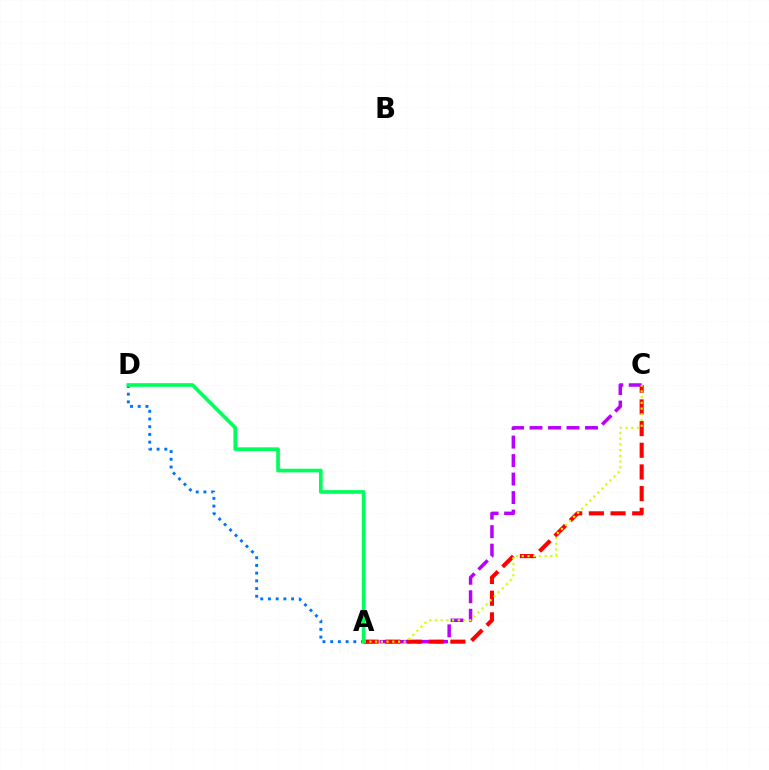{('A', 'D'): [{'color': '#0074ff', 'line_style': 'dotted', 'thickness': 2.09}, {'color': '#00ff5c', 'line_style': 'solid', 'thickness': 2.65}], ('A', 'C'): [{'color': '#b900ff', 'line_style': 'dashed', 'thickness': 2.51}, {'color': '#ff0000', 'line_style': 'dashed', 'thickness': 2.94}, {'color': '#d1ff00', 'line_style': 'dotted', 'thickness': 1.55}]}